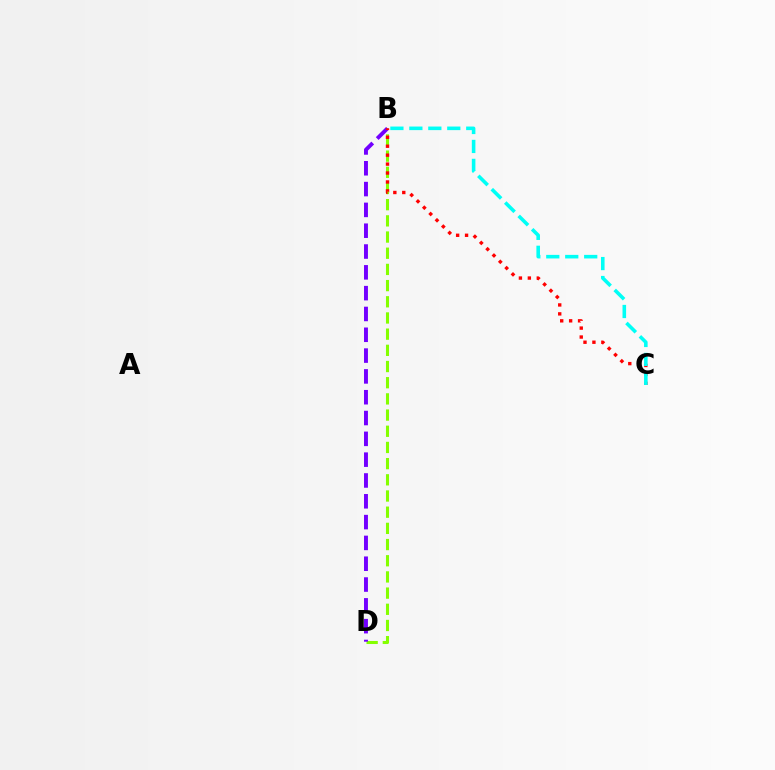{('B', 'D'): [{'color': '#84ff00', 'line_style': 'dashed', 'thickness': 2.2}, {'color': '#7200ff', 'line_style': 'dashed', 'thickness': 2.83}], ('B', 'C'): [{'color': '#ff0000', 'line_style': 'dotted', 'thickness': 2.43}, {'color': '#00fff6', 'line_style': 'dashed', 'thickness': 2.58}]}